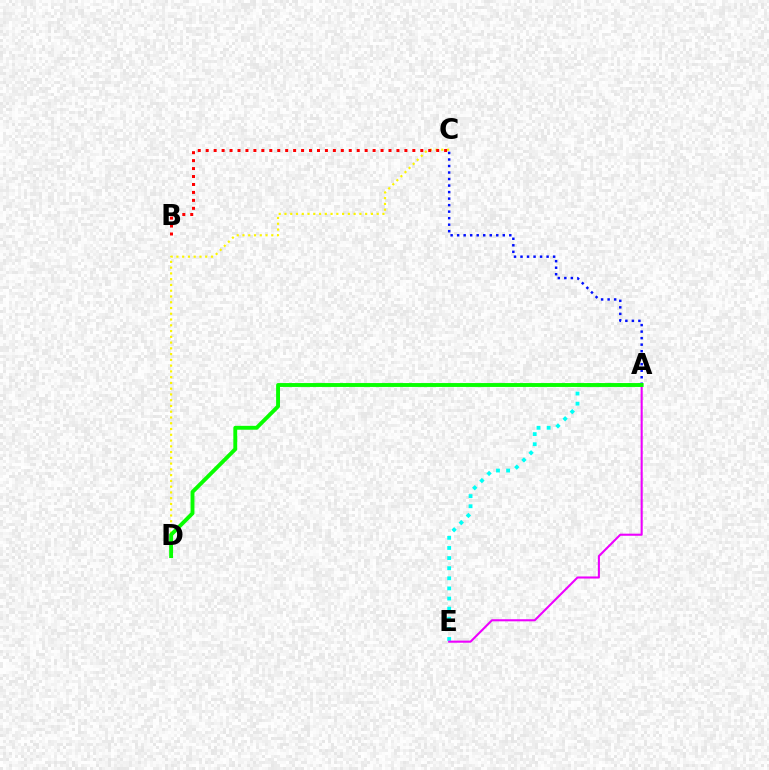{('A', 'E'): [{'color': '#00fff6', 'line_style': 'dotted', 'thickness': 2.75}, {'color': '#ee00ff', 'line_style': 'solid', 'thickness': 1.51}], ('A', 'C'): [{'color': '#0010ff', 'line_style': 'dotted', 'thickness': 1.77}], ('C', 'D'): [{'color': '#fcf500', 'line_style': 'dotted', 'thickness': 1.57}], ('A', 'D'): [{'color': '#08ff00', 'line_style': 'solid', 'thickness': 2.8}], ('B', 'C'): [{'color': '#ff0000', 'line_style': 'dotted', 'thickness': 2.16}]}